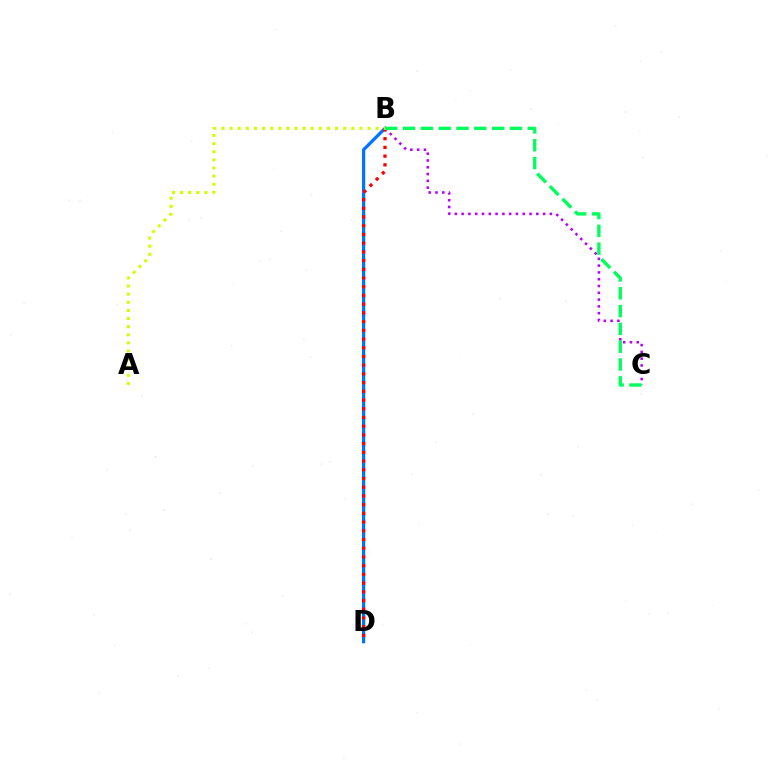{('B', 'C'): [{'color': '#b900ff', 'line_style': 'dotted', 'thickness': 1.84}, {'color': '#00ff5c', 'line_style': 'dashed', 'thickness': 2.42}], ('B', 'D'): [{'color': '#0074ff', 'line_style': 'solid', 'thickness': 2.34}, {'color': '#ff0000', 'line_style': 'dotted', 'thickness': 2.37}], ('A', 'B'): [{'color': '#d1ff00', 'line_style': 'dotted', 'thickness': 2.21}]}